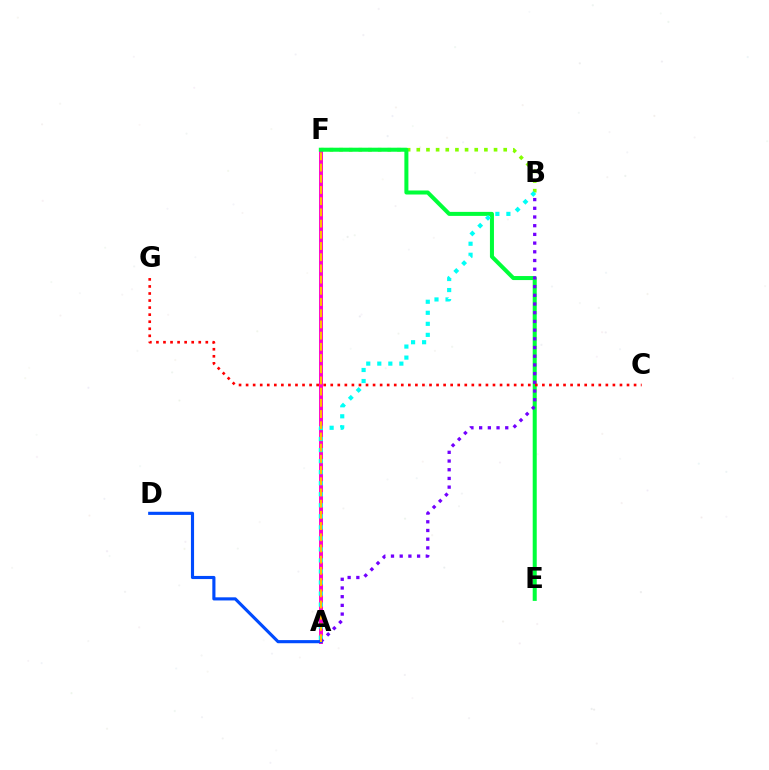{('B', 'F'): [{'color': '#84ff00', 'line_style': 'dotted', 'thickness': 2.62}], ('A', 'F'): [{'color': '#ff00cf', 'line_style': 'solid', 'thickness': 2.84}, {'color': '#ffbd00', 'line_style': 'dashed', 'thickness': 1.52}], ('E', 'F'): [{'color': '#00ff39', 'line_style': 'solid', 'thickness': 2.9}], ('A', 'B'): [{'color': '#00fff6', 'line_style': 'dotted', 'thickness': 3.0}, {'color': '#7200ff', 'line_style': 'dotted', 'thickness': 2.36}], ('C', 'G'): [{'color': '#ff0000', 'line_style': 'dotted', 'thickness': 1.92}], ('A', 'D'): [{'color': '#004bff', 'line_style': 'solid', 'thickness': 2.25}]}